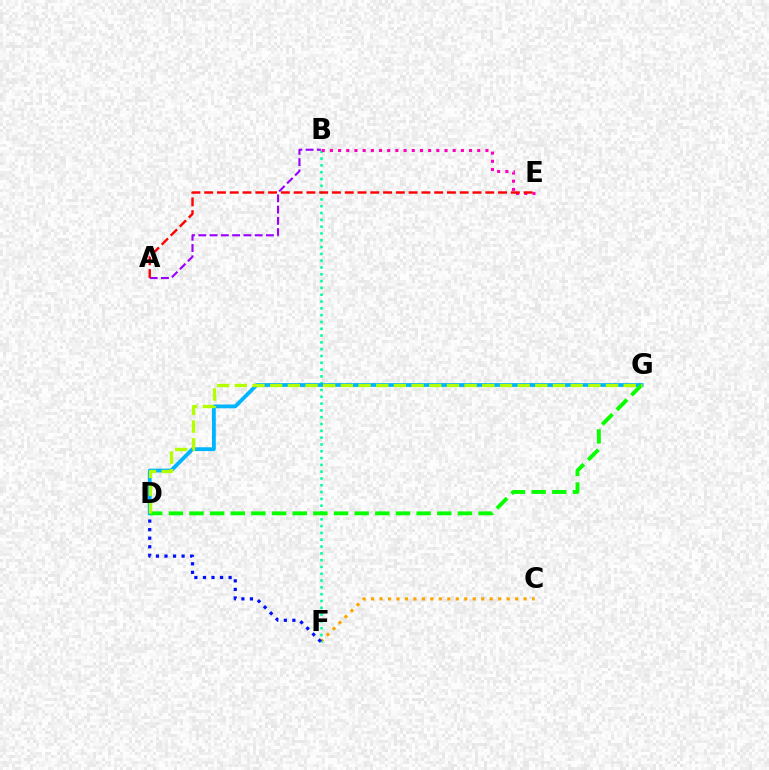{('C', 'F'): [{'color': '#ffa500', 'line_style': 'dotted', 'thickness': 2.3}], ('B', 'F'): [{'color': '#00ff9d', 'line_style': 'dotted', 'thickness': 1.85}], ('A', 'B'): [{'color': '#9b00ff', 'line_style': 'dashed', 'thickness': 1.53}], ('D', 'F'): [{'color': '#0010ff', 'line_style': 'dotted', 'thickness': 2.32}], ('D', 'G'): [{'color': '#00b5ff', 'line_style': 'solid', 'thickness': 2.74}, {'color': '#08ff00', 'line_style': 'dashed', 'thickness': 2.8}, {'color': '#b3ff00', 'line_style': 'dashed', 'thickness': 2.4}], ('B', 'E'): [{'color': '#ff00bd', 'line_style': 'dotted', 'thickness': 2.22}], ('A', 'E'): [{'color': '#ff0000', 'line_style': 'dashed', 'thickness': 1.74}]}